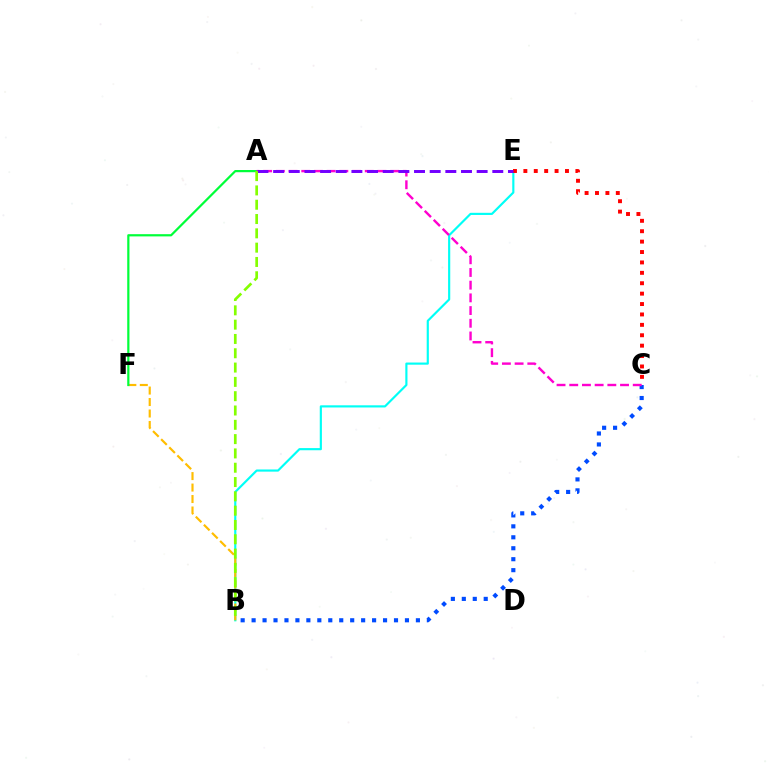{('B', 'E'): [{'color': '#00fff6', 'line_style': 'solid', 'thickness': 1.56}], ('B', 'F'): [{'color': '#ffbd00', 'line_style': 'dashed', 'thickness': 1.56}], ('A', 'F'): [{'color': '#00ff39', 'line_style': 'solid', 'thickness': 1.59}], ('C', 'E'): [{'color': '#ff0000', 'line_style': 'dotted', 'thickness': 2.83}], ('B', 'C'): [{'color': '#004bff', 'line_style': 'dotted', 'thickness': 2.98}], ('A', 'C'): [{'color': '#ff00cf', 'line_style': 'dashed', 'thickness': 1.73}], ('A', 'E'): [{'color': '#7200ff', 'line_style': 'dashed', 'thickness': 2.13}], ('A', 'B'): [{'color': '#84ff00', 'line_style': 'dashed', 'thickness': 1.94}]}